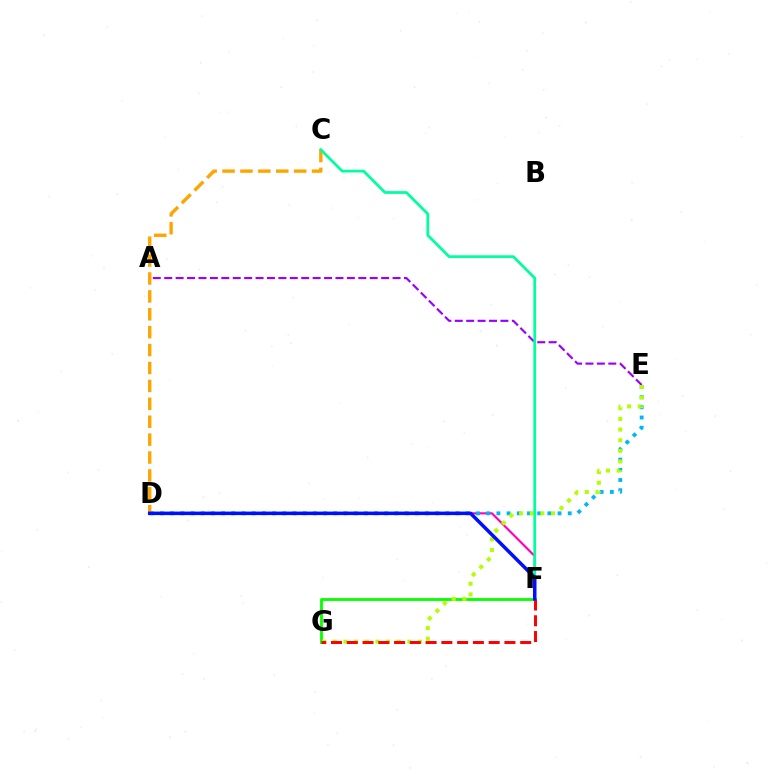{('A', 'E'): [{'color': '#9b00ff', 'line_style': 'dashed', 'thickness': 1.55}], ('F', 'G'): [{'color': '#08ff00', 'line_style': 'solid', 'thickness': 2.05}, {'color': '#ff0000', 'line_style': 'dashed', 'thickness': 2.14}], ('D', 'F'): [{'color': '#ff00bd', 'line_style': 'solid', 'thickness': 1.55}, {'color': '#0010ff', 'line_style': 'solid', 'thickness': 2.53}], ('D', 'E'): [{'color': '#00b5ff', 'line_style': 'dotted', 'thickness': 2.77}], ('C', 'D'): [{'color': '#ffa500', 'line_style': 'dashed', 'thickness': 2.43}], ('E', 'G'): [{'color': '#b3ff00', 'line_style': 'dotted', 'thickness': 2.89}], ('C', 'F'): [{'color': '#00ff9d', 'line_style': 'solid', 'thickness': 1.99}]}